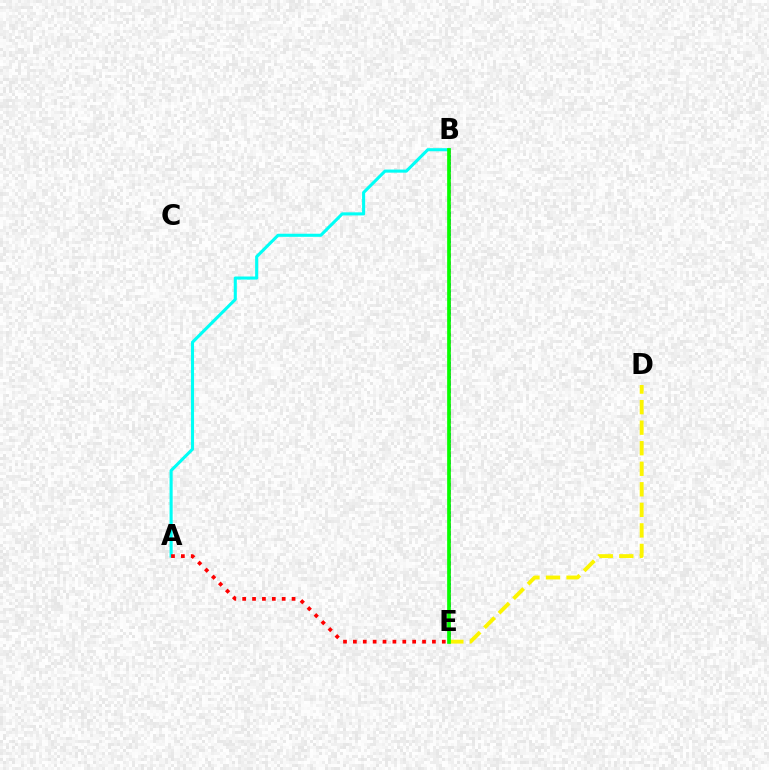{('B', 'E'): [{'color': '#0010ff', 'line_style': 'dotted', 'thickness': 1.94}, {'color': '#ee00ff', 'line_style': 'dotted', 'thickness': 2.15}, {'color': '#08ff00', 'line_style': 'solid', 'thickness': 2.66}], ('A', 'B'): [{'color': '#00fff6', 'line_style': 'solid', 'thickness': 2.22}], ('D', 'E'): [{'color': '#fcf500', 'line_style': 'dashed', 'thickness': 2.79}], ('A', 'E'): [{'color': '#ff0000', 'line_style': 'dotted', 'thickness': 2.68}]}